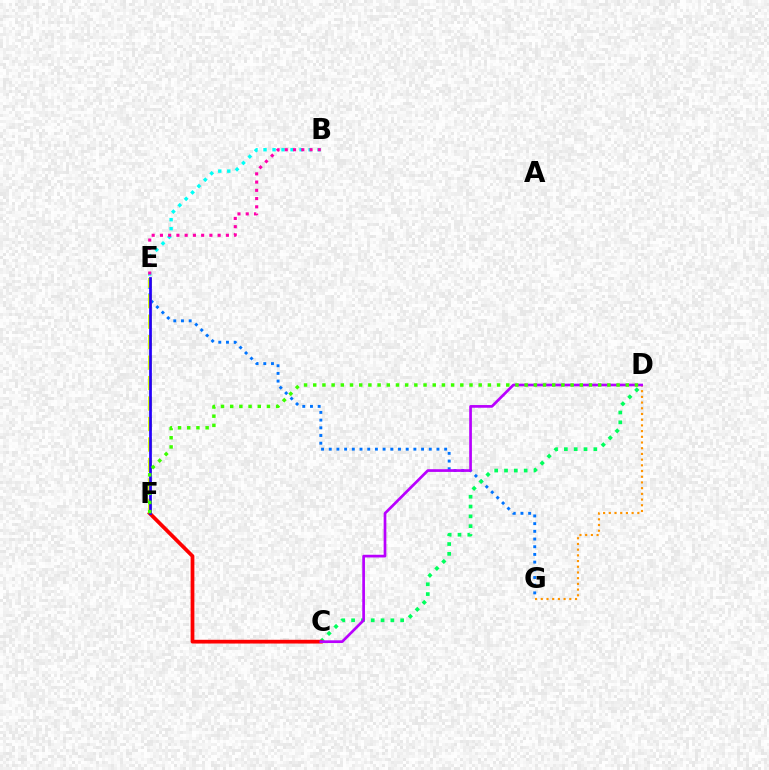{('D', 'G'): [{'color': '#ff9400', 'line_style': 'dotted', 'thickness': 1.55}], ('E', 'G'): [{'color': '#0074ff', 'line_style': 'dotted', 'thickness': 2.09}], ('E', 'F'): [{'color': '#d1ff00', 'line_style': 'dashed', 'thickness': 2.78}, {'color': '#2500ff', 'line_style': 'solid', 'thickness': 1.97}], ('B', 'E'): [{'color': '#00fff6', 'line_style': 'dotted', 'thickness': 2.45}, {'color': '#ff00ac', 'line_style': 'dotted', 'thickness': 2.24}], ('C', 'D'): [{'color': '#00ff5c', 'line_style': 'dotted', 'thickness': 2.67}, {'color': '#b900ff', 'line_style': 'solid', 'thickness': 1.95}], ('C', 'F'): [{'color': '#ff0000', 'line_style': 'solid', 'thickness': 2.7}], ('D', 'F'): [{'color': '#3dff00', 'line_style': 'dotted', 'thickness': 2.5}]}